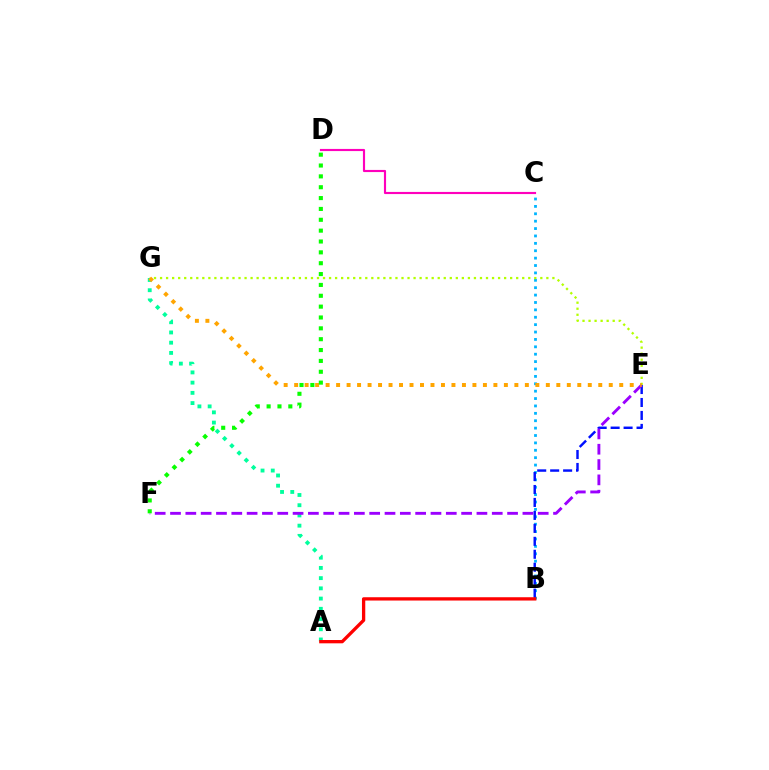{('B', 'C'): [{'color': '#00b5ff', 'line_style': 'dotted', 'thickness': 2.01}], ('E', 'G'): [{'color': '#b3ff00', 'line_style': 'dotted', 'thickness': 1.64}, {'color': '#ffa500', 'line_style': 'dotted', 'thickness': 2.85}], ('A', 'G'): [{'color': '#00ff9d', 'line_style': 'dotted', 'thickness': 2.78}], ('B', 'E'): [{'color': '#0010ff', 'line_style': 'dashed', 'thickness': 1.76}], ('E', 'F'): [{'color': '#9b00ff', 'line_style': 'dashed', 'thickness': 2.08}], ('D', 'F'): [{'color': '#08ff00', 'line_style': 'dotted', 'thickness': 2.95}], ('C', 'D'): [{'color': '#ff00bd', 'line_style': 'solid', 'thickness': 1.55}], ('A', 'B'): [{'color': '#ff0000', 'line_style': 'solid', 'thickness': 2.38}]}